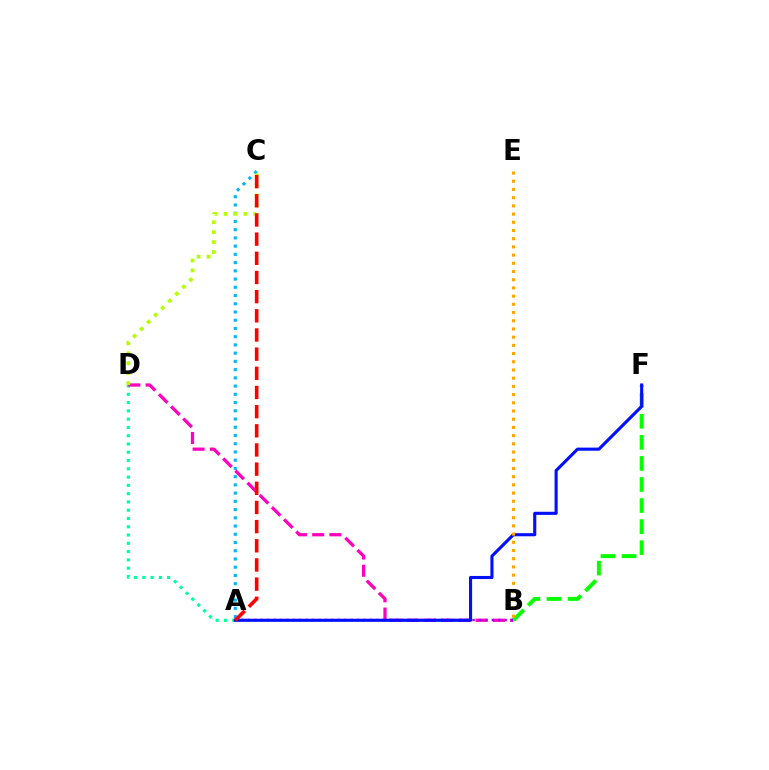{('A', 'D'): [{'color': '#00ff9d', 'line_style': 'dotted', 'thickness': 2.25}], ('A', 'C'): [{'color': '#00b5ff', 'line_style': 'dotted', 'thickness': 2.24}, {'color': '#ff0000', 'line_style': 'dashed', 'thickness': 2.6}], ('B', 'D'): [{'color': '#ff00bd', 'line_style': 'dashed', 'thickness': 2.34}], ('B', 'F'): [{'color': '#08ff00', 'line_style': 'dashed', 'thickness': 2.86}], ('A', 'B'): [{'color': '#9b00ff', 'line_style': 'dotted', 'thickness': 1.74}], ('A', 'F'): [{'color': '#0010ff', 'line_style': 'solid', 'thickness': 2.24}], ('C', 'D'): [{'color': '#b3ff00', 'line_style': 'dotted', 'thickness': 2.7}], ('B', 'E'): [{'color': '#ffa500', 'line_style': 'dotted', 'thickness': 2.23}]}